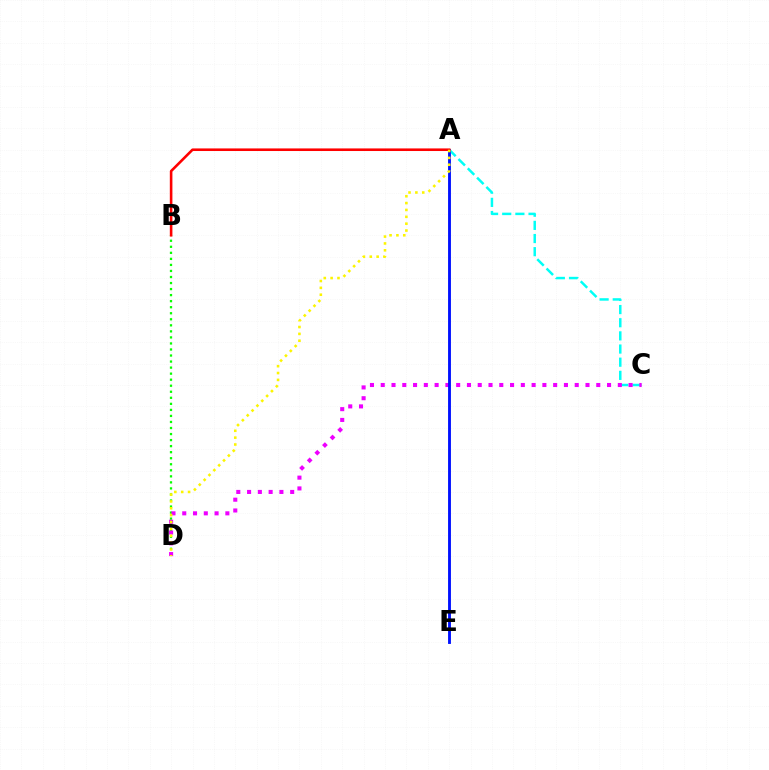{('A', 'C'): [{'color': '#00fff6', 'line_style': 'dashed', 'thickness': 1.79}], ('B', 'D'): [{'color': '#08ff00', 'line_style': 'dotted', 'thickness': 1.64}], ('C', 'D'): [{'color': '#ee00ff', 'line_style': 'dotted', 'thickness': 2.93}], ('A', 'E'): [{'color': '#0010ff', 'line_style': 'solid', 'thickness': 2.06}], ('A', 'B'): [{'color': '#ff0000', 'line_style': 'solid', 'thickness': 1.87}], ('A', 'D'): [{'color': '#fcf500', 'line_style': 'dotted', 'thickness': 1.86}]}